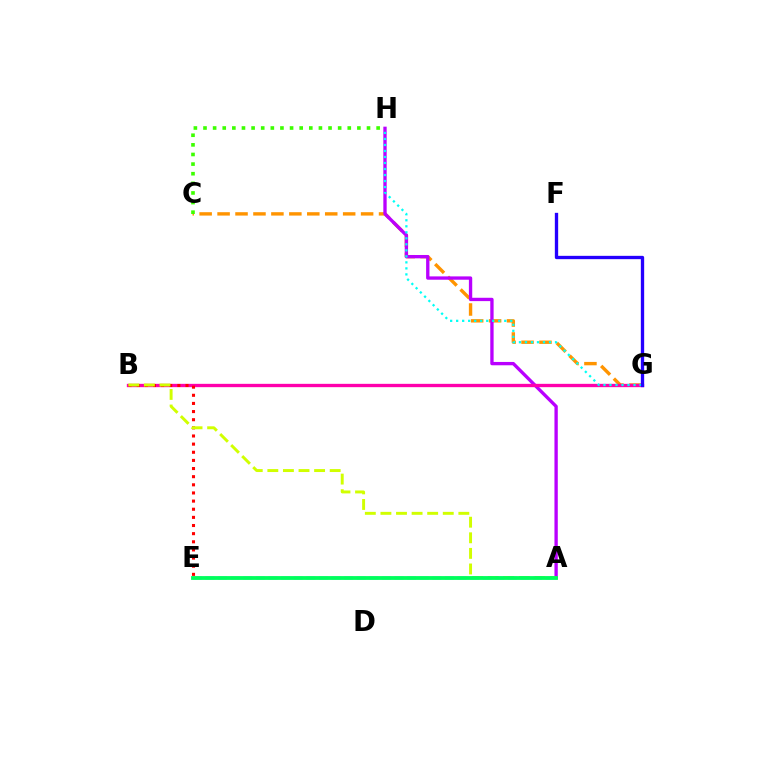{('C', 'G'): [{'color': '#ff9400', 'line_style': 'dashed', 'thickness': 2.44}], ('A', 'H'): [{'color': '#b900ff', 'line_style': 'solid', 'thickness': 2.4}], ('B', 'G'): [{'color': '#ff00ac', 'line_style': 'solid', 'thickness': 2.4}], ('B', 'E'): [{'color': '#ff0000', 'line_style': 'dotted', 'thickness': 2.21}], ('A', 'B'): [{'color': '#d1ff00', 'line_style': 'dashed', 'thickness': 2.12}], ('A', 'E'): [{'color': '#0074ff', 'line_style': 'dashed', 'thickness': 1.71}, {'color': '#00ff5c', 'line_style': 'solid', 'thickness': 2.74}], ('G', 'H'): [{'color': '#00fff6', 'line_style': 'dotted', 'thickness': 1.63}], ('C', 'H'): [{'color': '#3dff00', 'line_style': 'dotted', 'thickness': 2.61}], ('F', 'G'): [{'color': '#2500ff', 'line_style': 'solid', 'thickness': 2.4}]}